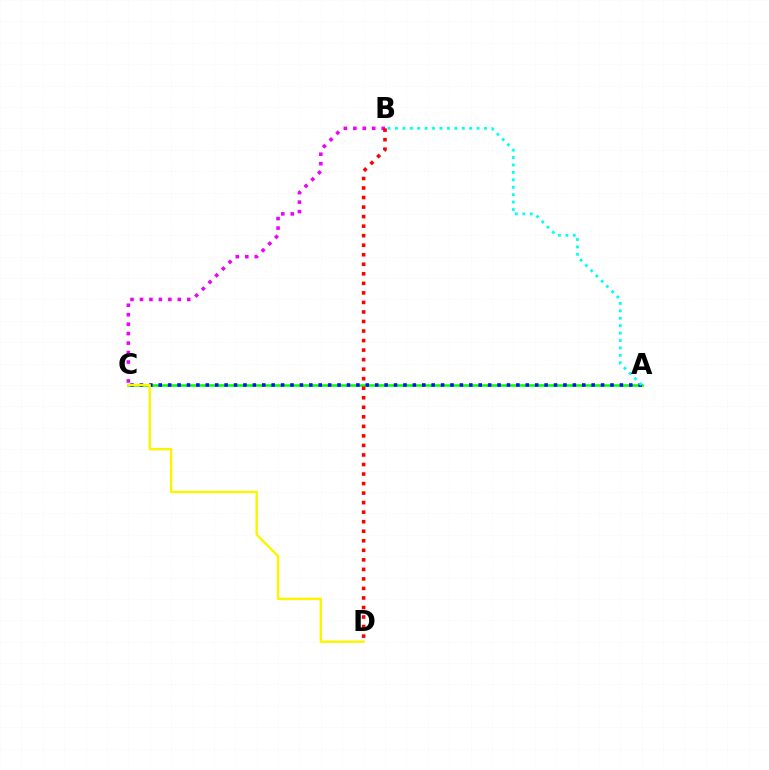{('A', 'C'): [{'color': '#08ff00', 'line_style': 'solid', 'thickness': 1.82}, {'color': '#0010ff', 'line_style': 'dotted', 'thickness': 2.56}], ('B', 'C'): [{'color': '#ee00ff', 'line_style': 'dotted', 'thickness': 2.57}], ('B', 'D'): [{'color': '#ff0000', 'line_style': 'dotted', 'thickness': 2.59}], ('C', 'D'): [{'color': '#fcf500', 'line_style': 'solid', 'thickness': 1.75}], ('A', 'B'): [{'color': '#00fff6', 'line_style': 'dotted', 'thickness': 2.02}]}